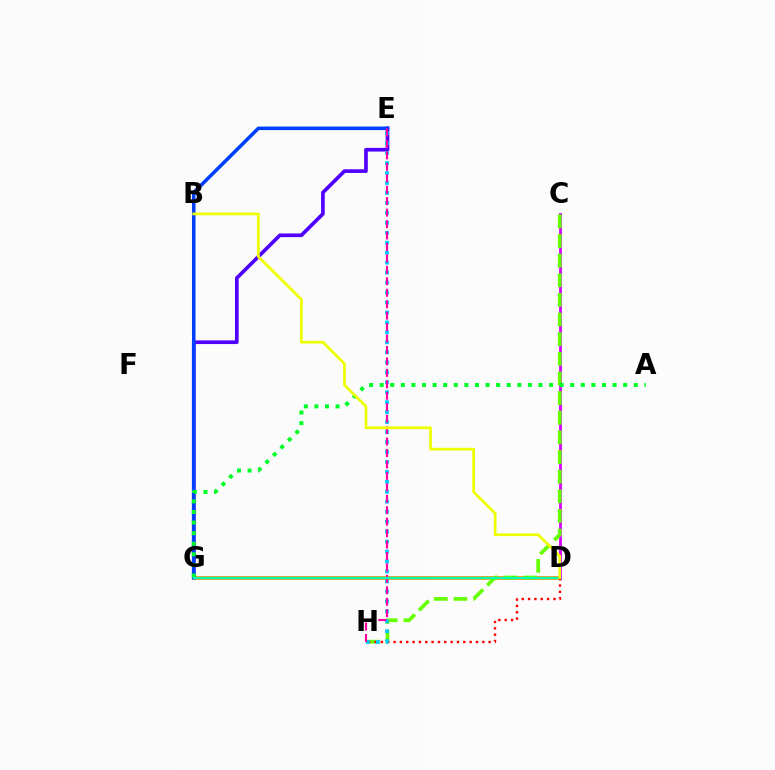{('D', 'G'): [{'color': '#ff8800', 'line_style': 'solid', 'thickness': 2.63}, {'color': '#00ffaf', 'line_style': 'solid', 'thickness': 1.64}], ('E', 'G'): [{'color': '#4f00ff', 'line_style': 'solid', 'thickness': 2.65}, {'color': '#003fff', 'line_style': 'solid', 'thickness': 2.55}], ('C', 'D'): [{'color': '#d600ff', 'line_style': 'solid', 'thickness': 2.01}], ('C', 'H'): [{'color': '#66ff00', 'line_style': 'dashed', 'thickness': 2.67}], ('D', 'H'): [{'color': '#ff0000', 'line_style': 'dotted', 'thickness': 1.72}], ('E', 'H'): [{'color': '#00c7ff', 'line_style': 'dotted', 'thickness': 2.71}, {'color': '#ff00a0', 'line_style': 'dashed', 'thickness': 1.55}], ('A', 'G'): [{'color': '#00ff27', 'line_style': 'dotted', 'thickness': 2.88}], ('B', 'D'): [{'color': '#eeff00', 'line_style': 'solid', 'thickness': 1.96}]}